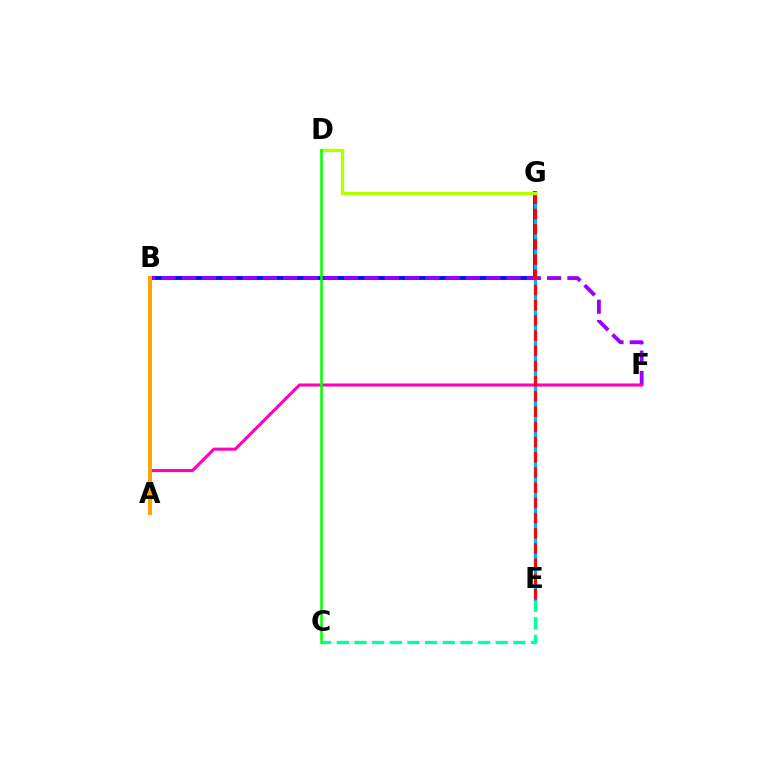{('B', 'G'): [{'color': '#0010ff', 'line_style': 'solid', 'thickness': 2.81}], ('C', 'E'): [{'color': '#00ff9d', 'line_style': 'dashed', 'thickness': 2.4}], ('B', 'F'): [{'color': '#9b00ff', 'line_style': 'dashed', 'thickness': 2.76}], ('E', 'G'): [{'color': '#00b5ff', 'line_style': 'solid', 'thickness': 2.43}, {'color': '#ff0000', 'line_style': 'dashed', 'thickness': 2.07}], ('A', 'F'): [{'color': '#ff00bd', 'line_style': 'solid', 'thickness': 2.22}], ('D', 'G'): [{'color': '#b3ff00', 'line_style': 'solid', 'thickness': 2.39}], ('A', 'B'): [{'color': '#ffa500', 'line_style': 'solid', 'thickness': 2.88}], ('C', 'D'): [{'color': '#08ff00', 'line_style': 'solid', 'thickness': 1.84}]}